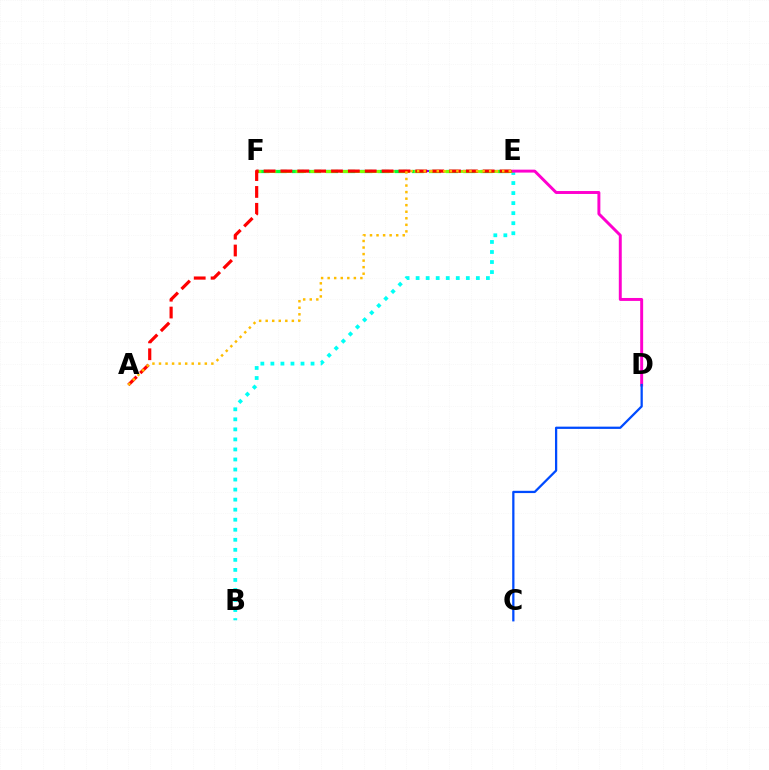{('E', 'F'): [{'color': '#7200ff', 'line_style': 'dashed', 'thickness': 1.53}, {'color': '#00ff39', 'line_style': 'dashed', 'thickness': 2.33}, {'color': '#84ff00', 'line_style': 'dashed', 'thickness': 2.01}], ('B', 'E'): [{'color': '#00fff6', 'line_style': 'dotted', 'thickness': 2.73}], ('D', 'E'): [{'color': '#ff00cf', 'line_style': 'solid', 'thickness': 2.12}], ('A', 'E'): [{'color': '#ff0000', 'line_style': 'dashed', 'thickness': 2.29}, {'color': '#ffbd00', 'line_style': 'dotted', 'thickness': 1.78}], ('C', 'D'): [{'color': '#004bff', 'line_style': 'solid', 'thickness': 1.63}]}